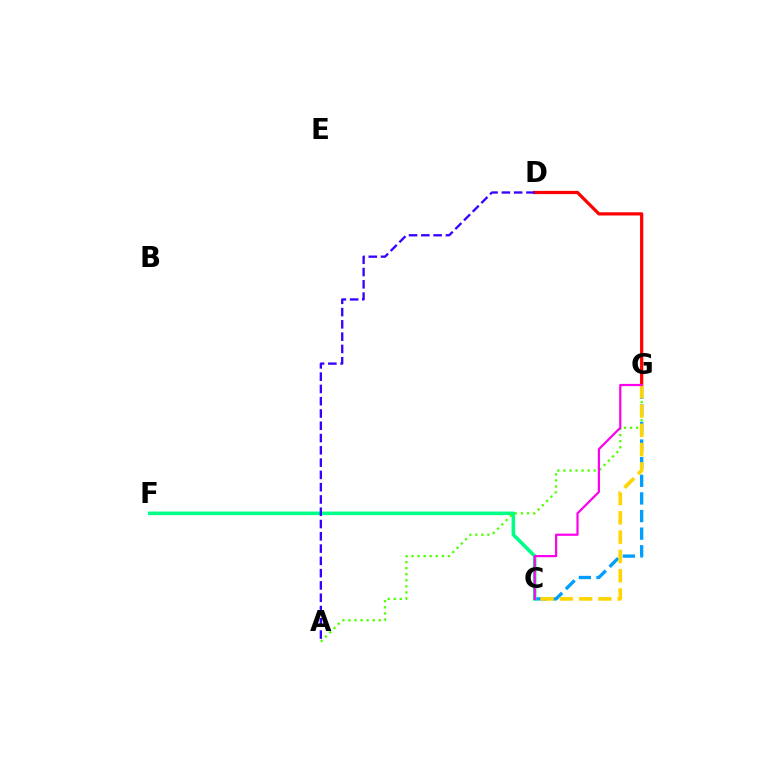{('C', 'G'): [{'color': '#009eff', 'line_style': 'dashed', 'thickness': 2.39}, {'color': '#ffd500', 'line_style': 'dashed', 'thickness': 2.62}, {'color': '#ff00ed', 'line_style': 'solid', 'thickness': 1.58}], ('C', 'F'): [{'color': '#00ff86', 'line_style': 'solid', 'thickness': 2.58}], ('D', 'G'): [{'color': '#ff0000', 'line_style': 'solid', 'thickness': 2.33}], ('A', 'G'): [{'color': '#4fff00', 'line_style': 'dotted', 'thickness': 1.65}], ('A', 'D'): [{'color': '#3700ff', 'line_style': 'dashed', 'thickness': 1.67}]}